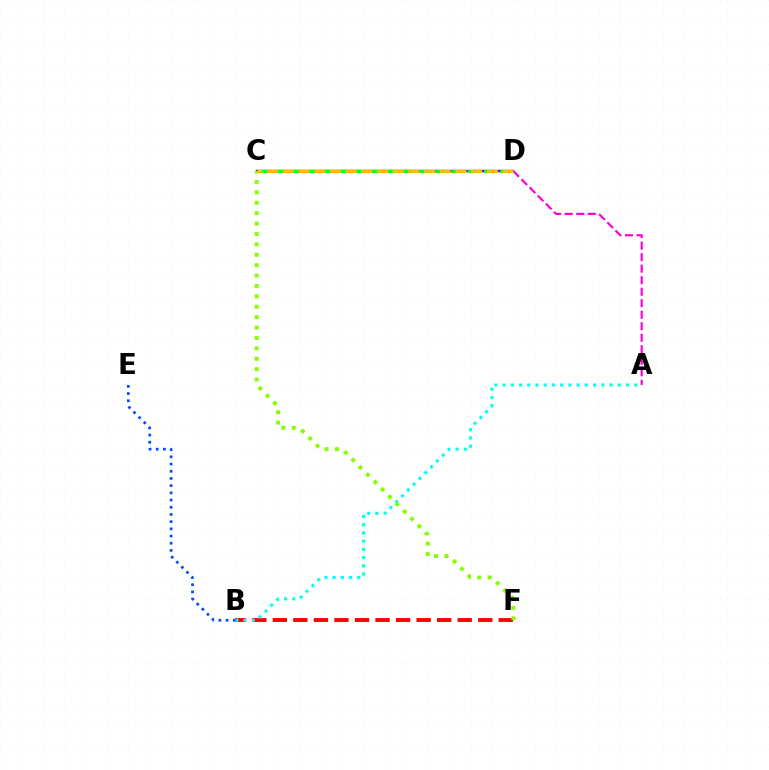{('B', 'F'): [{'color': '#ff0000', 'line_style': 'dashed', 'thickness': 2.79}], ('C', 'D'): [{'color': '#7200ff', 'line_style': 'solid', 'thickness': 1.77}, {'color': '#00ff39', 'line_style': 'dashed', 'thickness': 2.2}, {'color': '#ffbd00', 'line_style': 'dashed', 'thickness': 2.13}], ('A', 'D'): [{'color': '#ff00cf', 'line_style': 'dashed', 'thickness': 1.56}], ('A', 'B'): [{'color': '#00fff6', 'line_style': 'dotted', 'thickness': 2.23}], ('B', 'E'): [{'color': '#004bff', 'line_style': 'dotted', 'thickness': 1.96}], ('C', 'F'): [{'color': '#84ff00', 'line_style': 'dotted', 'thickness': 2.83}]}